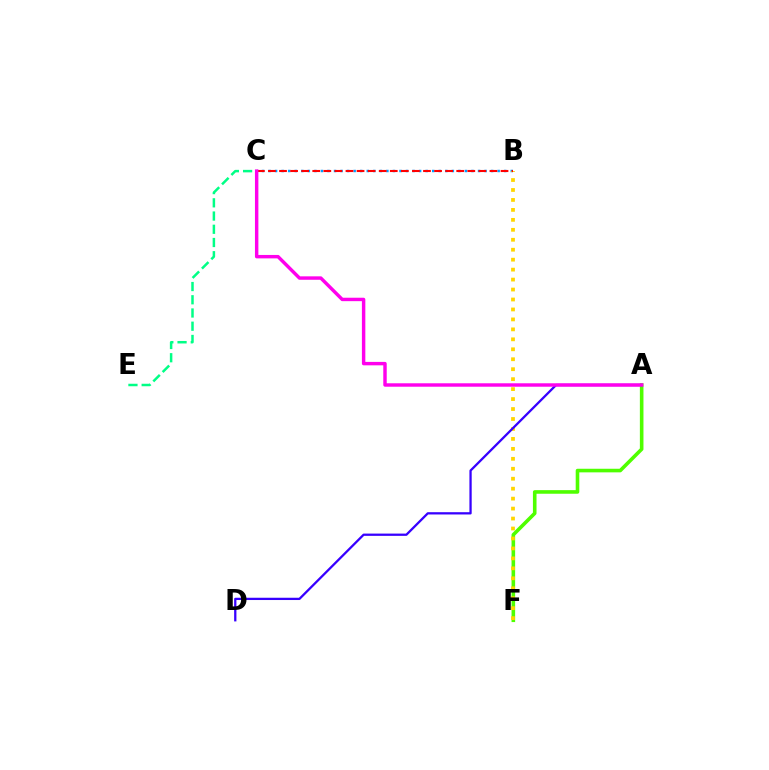{('A', 'F'): [{'color': '#4fff00', 'line_style': 'solid', 'thickness': 2.59}], ('B', 'C'): [{'color': '#009eff', 'line_style': 'dotted', 'thickness': 1.78}, {'color': '#ff0000', 'line_style': 'dashed', 'thickness': 1.5}], ('B', 'F'): [{'color': '#ffd500', 'line_style': 'dotted', 'thickness': 2.71}], ('C', 'E'): [{'color': '#00ff86', 'line_style': 'dashed', 'thickness': 1.8}], ('A', 'D'): [{'color': '#3700ff', 'line_style': 'solid', 'thickness': 1.64}], ('A', 'C'): [{'color': '#ff00ed', 'line_style': 'solid', 'thickness': 2.47}]}